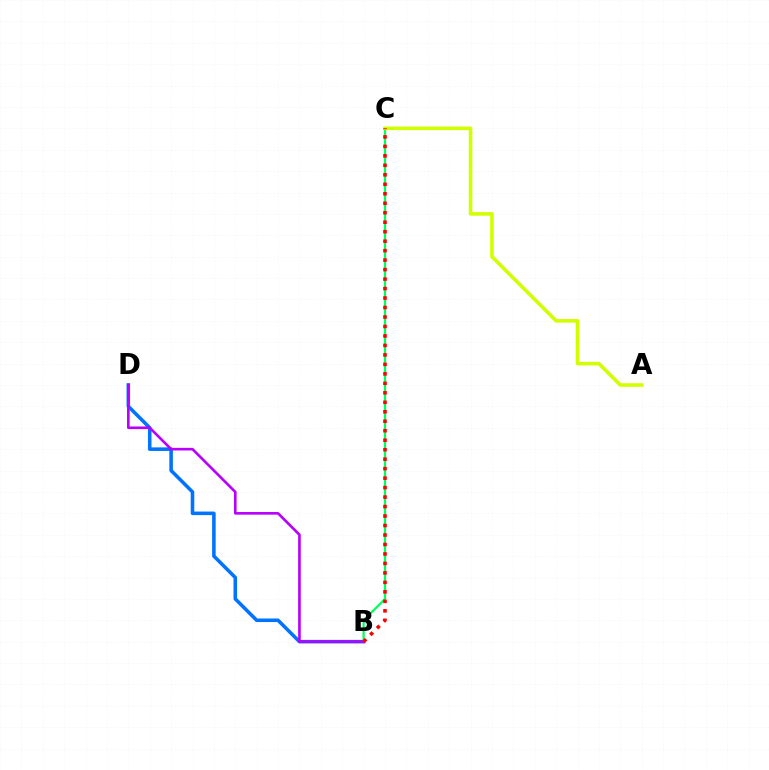{('B', 'D'): [{'color': '#0074ff', 'line_style': 'solid', 'thickness': 2.56}, {'color': '#b900ff', 'line_style': 'solid', 'thickness': 1.89}], ('B', 'C'): [{'color': '#00ff5c', 'line_style': 'solid', 'thickness': 1.59}, {'color': '#ff0000', 'line_style': 'dotted', 'thickness': 2.58}], ('A', 'C'): [{'color': '#d1ff00', 'line_style': 'solid', 'thickness': 2.59}]}